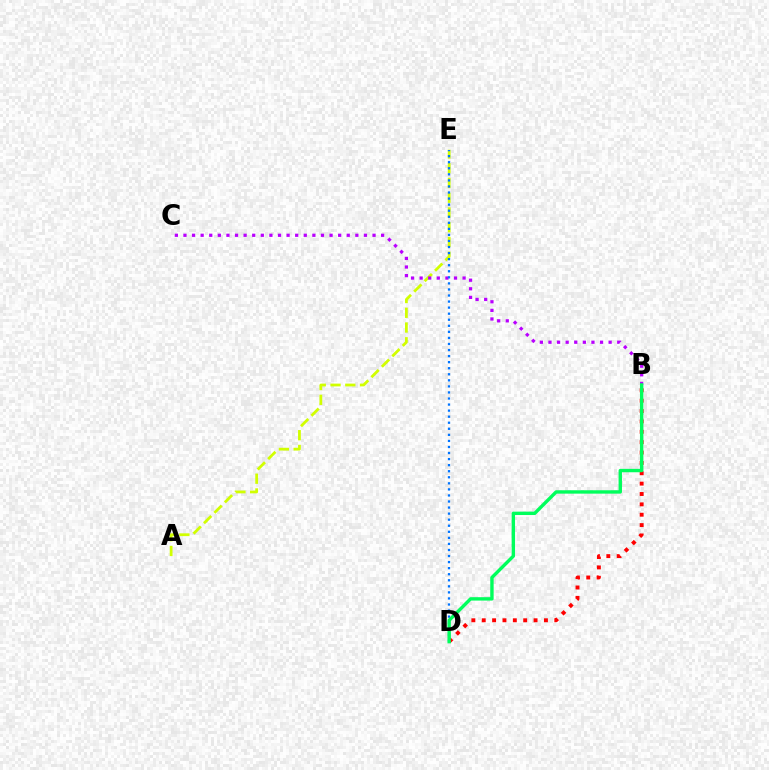{('A', 'E'): [{'color': '#d1ff00', 'line_style': 'dashed', 'thickness': 2.0}], ('B', 'D'): [{'color': '#ff0000', 'line_style': 'dotted', 'thickness': 2.82}, {'color': '#00ff5c', 'line_style': 'solid', 'thickness': 2.44}], ('B', 'C'): [{'color': '#b900ff', 'line_style': 'dotted', 'thickness': 2.34}], ('D', 'E'): [{'color': '#0074ff', 'line_style': 'dotted', 'thickness': 1.65}]}